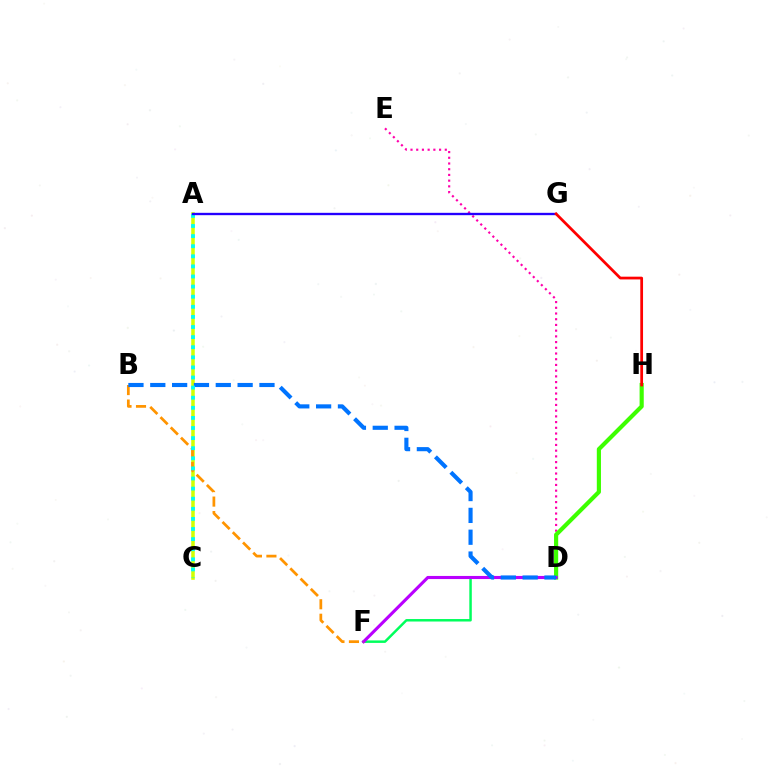{('D', 'E'): [{'color': '#ff00ac', 'line_style': 'dotted', 'thickness': 1.55}], ('A', 'C'): [{'color': '#d1ff00', 'line_style': 'solid', 'thickness': 2.54}, {'color': '#00fff6', 'line_style': 'dotted', 'thickness': 2.74}], ('D', 'H'): [{'color': '#3dff00', 'line_style': 'solid', 'thickness': 2.99}], ('D', 'F'): [{'color': '#00ff5c', 'line_style': 'solid', 'thickness': 1.79}, {'color': '#b900ff', 'line_style': 'solid', 'thickness': 2.24}], ('B', 'F'): [{'color': '#ff9400', 'line_style': 'dashed', 'thickness': 1.97}], ('B', 'D'): [{'color': '#0074ff', 'line_style': 'dashed', 'thickness': 2.97}], ('A', 'G'): [{'color': '#2500ff', 'line_style': 'solid', 'thickness': 1.69}], ('G', 'H'): [{'color': '#ff0000', 'line_style': 'solid', 'thickness': 1.98}]}